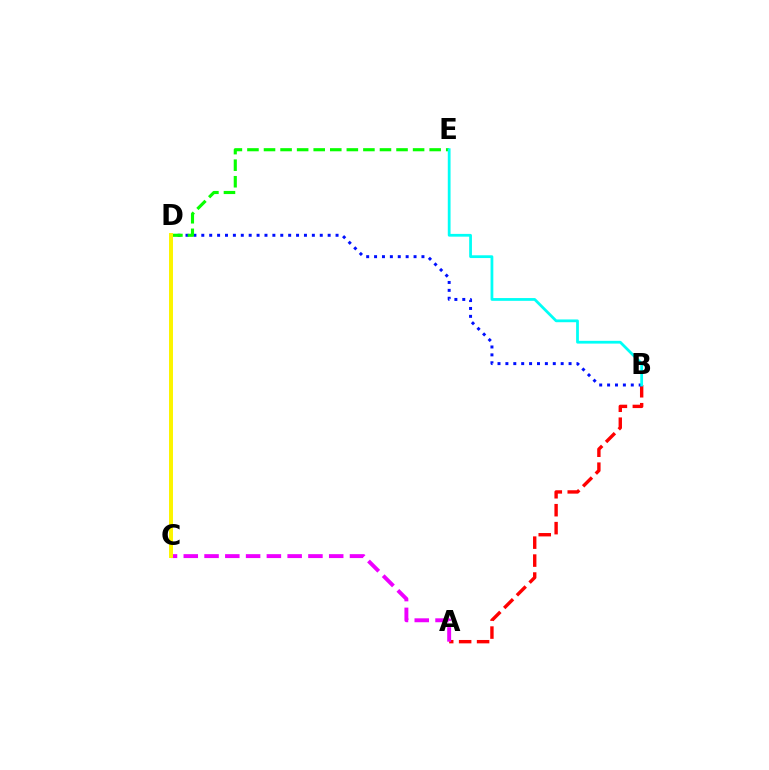{('A', 'B'): [{'color': '#ff0000', 'line_style': 'dashed', 'thickness': 2.44}], ('B', 'D'): [{'color': '#0010ff', 'line_style': 'dotted', 'thickness': 2.15}], ('D', 'E'): [{'color': '#08ff00', 'line_style': 'dashed', 'thickness': 2.25}], ('A', 'C'): [{'color': '#ee00ff', 'line_style': 'dashed', 'thickness': 2.82}], ('B', 'E'): [{'color': '#00fff6', 'line_style': 'solid', 'thickness': 1.99}], ('C', 'D'): [{'color': '#fcf500', 'line_style': 'solid', 'thickness': 2.85}]}